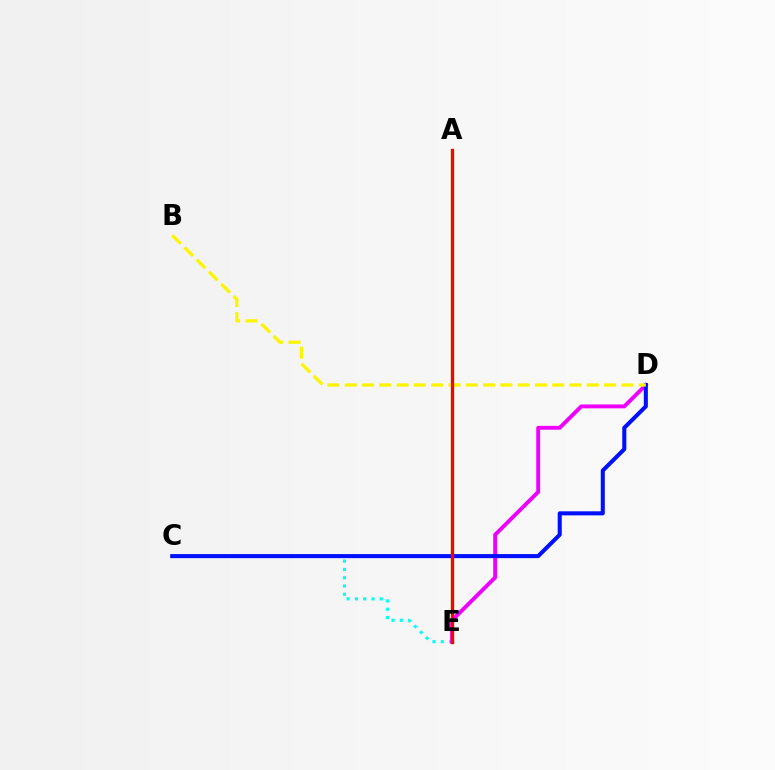{('A', 'E'): [{'color': '#08ff00', 'line_style': 'solid', 'thickness': 2.28}, {'color': '#ff0000', 'line_style': 'solid', 'thickness': 2.37}], ('C', 'E'): [{'color': '#00fff6', 'line_style': 'dotted', 'thickness': 2.25}], ('D', 'E'): [{'color': '#ee00ff', 'line_style': 'solid', 'thickness': 2.8}], ('C', 'D'): [{'color': '#0010ff', 'line_style': 'solid', 'thickness': 2.92}], ('B', 'D'): [{'color': '#fcf500', 'line_style': 'dashed', 'thickness': 2.35}]}